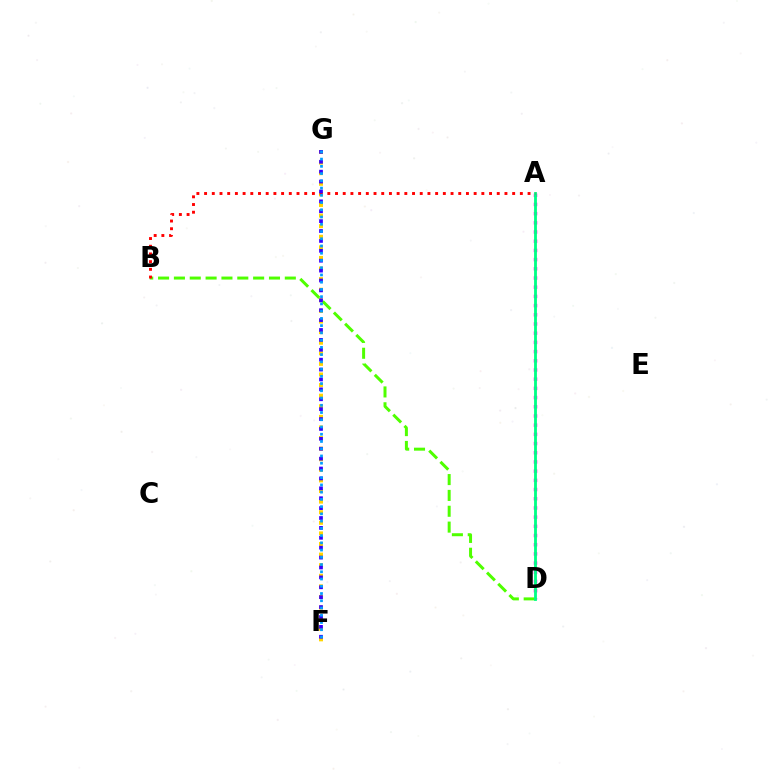{('A', 'D'): [{'color': '#ff00ed', 'line_style': 'dotted', 'thickness': 2.5}, {'color': '#00ff86', 'line_style': 'solid', 'thickness': 2.03}], ('B', 'D'): [{'color': '#4fff00', 'line_style': 'dashed', 'thickness': 2.15}], ('F', 'G'): [{'color': '#ffd500', 'line_style': 'dotted', 'thickness': 2.88}, {'color': '#3700ff', 'line_style': 'dotted', 'thickness': 2.69}, {'color': '#009eff', 'line_style': 'dotted', 'thickness': 1.97}], ('A', 'B'): [{'color': '#ff0000', 'line_style': 'dotted', 'thickness': 2.09}]}